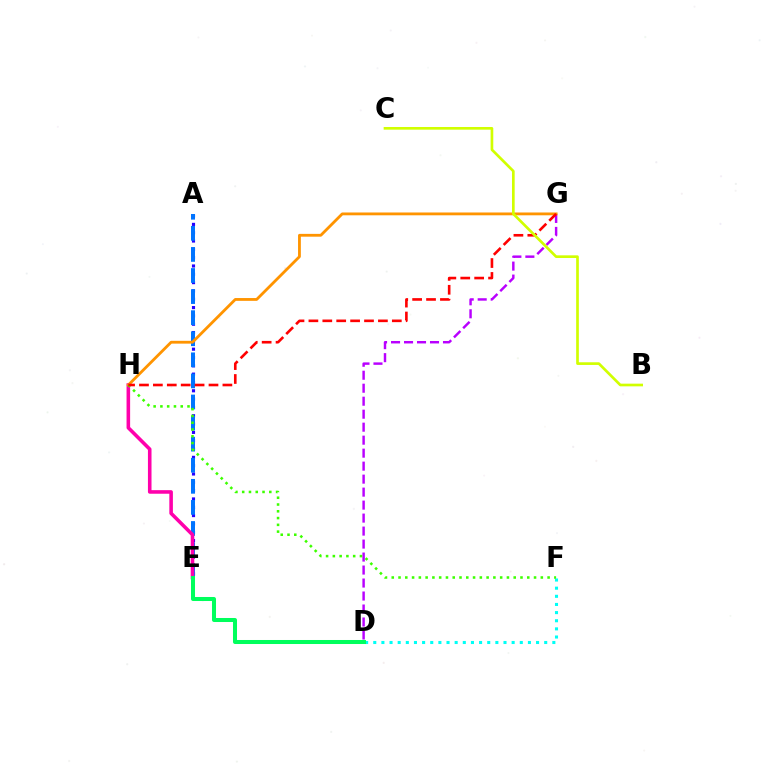{('A', 'E'): [{'color': '#2500ff', 'line_style': 'dotted', 'thickness': 2.26}, {'color': '#0074ff', 'line_style': 'dashed', 'thickness': 2.86}], ('E', 'H'): [{'color': '#ff00ac', 'line_style': 'solid', 'thickness': 2.58}], ('D', 'F'): [{'color': '#00fff6', 'line_style': 'dotted', 'thickness': 2.21}], ('D', 'E'): [{'color': '#00ff5c', 'line_style': 'solid', 'thickness': 2.9}], ('D', 'G'): [{'color': '#b900ff', 'line_style': 'dashed', 'thickness': 1.76}], ('G', 'H'): [{'color': '#ff9400', 'line_style': 'solid', 'thickness': 2.03}, {'color': '#ff0000', 'line_style': 'dashed', 'thickness': 1.89}], ('F', 'H'): [{'color': '#3dff00', 'line_style': 'dotted', 'thickness': 1.84}], ('B', 'C'): [{'color': '#d1ff00', 'line_style': 'solid', 'thickness': 1.93}]}